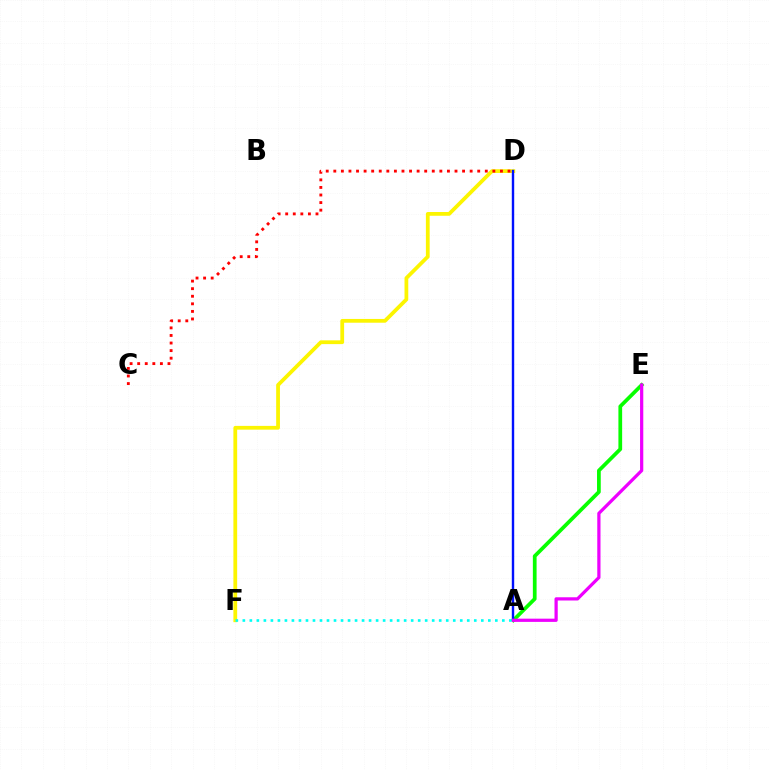{('D', 'F'): [{'color': '#fcf500', 'line_style': 'solid', 'thickness': 2.71}], ('A', 'E'): [{'color': '#08ff00', 'line_style': 'solid', 'thickness': 2.69}, {'color': '#ee00ff', 'line_style': 'solid', 'thickness': 2.32}], ('A', 'D'): [{'color': '#0010ff', 'line_style': 'solid', 'thickness': 1.73}], ('A', 'F'): [{'color': '#00fff6', 'line_style': 'dotted', 'thickness': 1.91}], ('C', 'D'): [{'color': '#ff0000', 'line_style': 'dotted', 'thickness': 2.06}]}